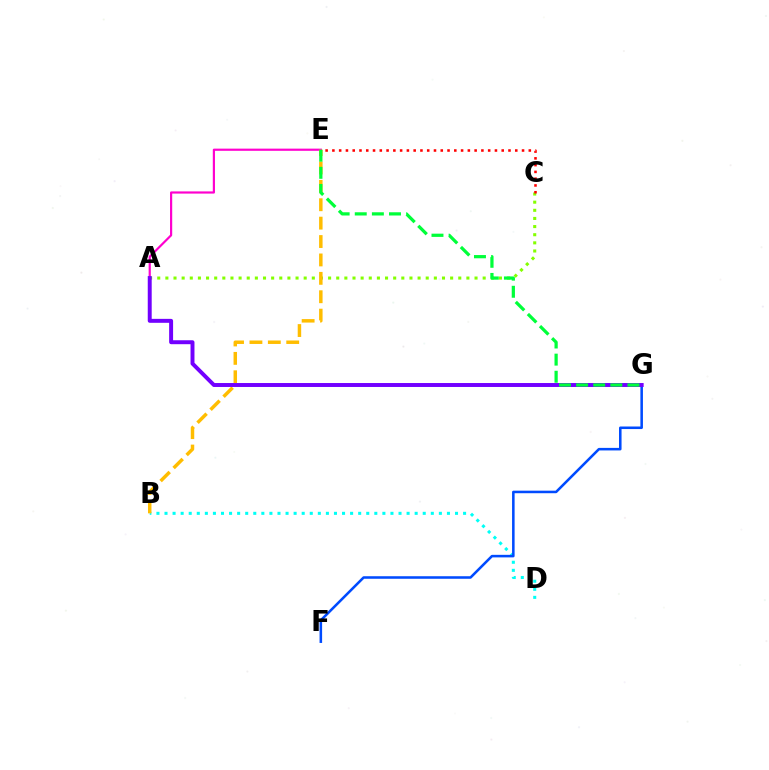{('B', 'D'): [{'color': '#00fff6', 'line_style': 'dotted', 'thickness': 2.19}], ('A', 'E'): [{'color': '#ff00cf', 'line_style': 'solid', 'thickness': 1.57}], ('F', 'G'): [{'color': '#004bff', 'line_style': 'solid', 'thickness': 1.84}], ('A', 'C'): [{'color': '#84ff00', 'line_style': 'dotted', 'thickness': 2.21}], ('B', 'E'): [{'color': '#ffbd00', 'line_style': 'dashed', 'thickness': 2.5}], ('A', 'G'): [{'color': '#7200ff', 'line_style': 'solid', 'thickness': 2.84}], ('C', 'E'): [{'color': '#ff0000', 'line_style': 'dotted', 'thickness': 1.84}], ('E', 'G'): [{'color': '#00ff39', 'line_style': 'dashed', 'thickness': 2.33}]}